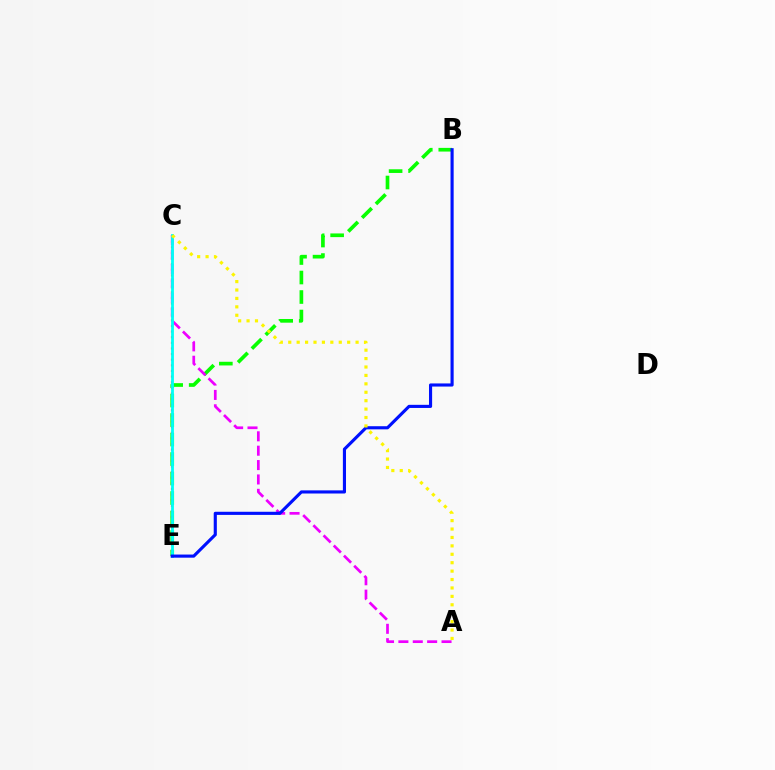{('B', 'E'): [{'color': '#08ff00', 'line_style': 'dashed', 'thickness': 2.65}, {'color': '#0010ff', 'line_style': 'solid', 'thickness': 2.25}], ('C', 'E'): [{'color': '#ff0000', 'line_style': 'dotted', 'thickness': 1.53}, {'color': '#00fff6', 'line_style': 'solid', 'thickness': 2.03}], ('A', 'C'): [{'color': '#ee00ff', 'line_style': 'dashed', 'thickness': 1.95}, {'color': '#fcf500', 'line_style': 'dotted', 'thickness': 2.29}]}